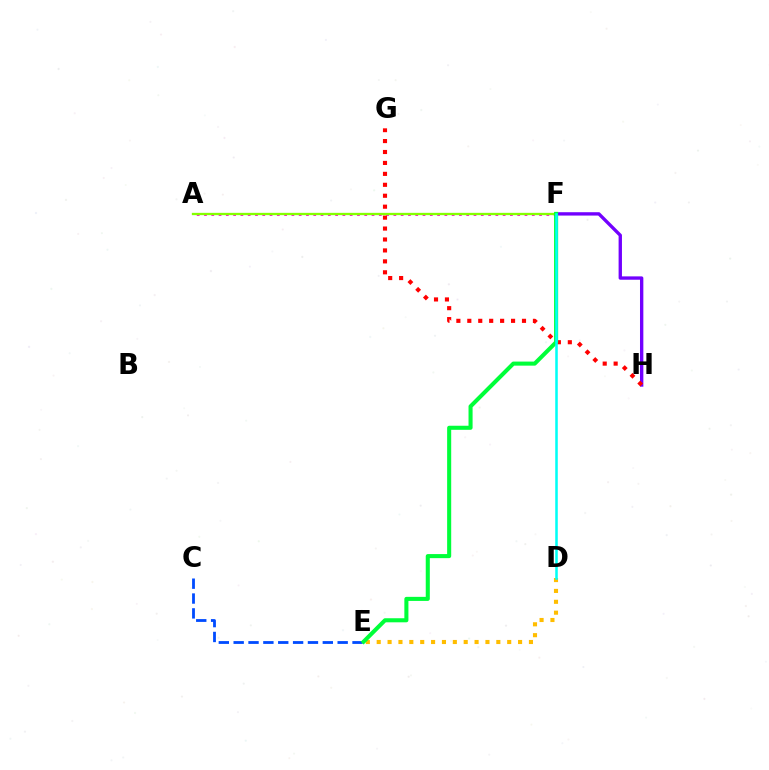{('C', 'E'): [{'color': '#004bff', 'line_style': 'dashed', 'thickness': 2.02}], ('F', 'H'): [{'color': '#7200ff', 'line_style': 'solid', 'thickness': 2.41}], ('A', 'F'): [{'color': '#ff00cf', 'line_style': 'dotted', 'thickness': 1.98}, {'color': '#84ff00', 'line_style': 'solid', 'thickness': 1.67}], ('G', 'H'): [{'color': '#ff0000', 'line_style': 'dotted', 'thickness': 2.97}], ('D', 'E'): [{'color': '#ffbd00', 'line_style': 'dotted', 'thickness': 2.95}], ('E', 'F'): [{'color': '#00ff39', 'line_style': 'solid', 'thickness': 2.93}], ('D', 'F'): [{'color': '#00fff6', 'line_style': 'solid', 'thickness': 1.84}]}